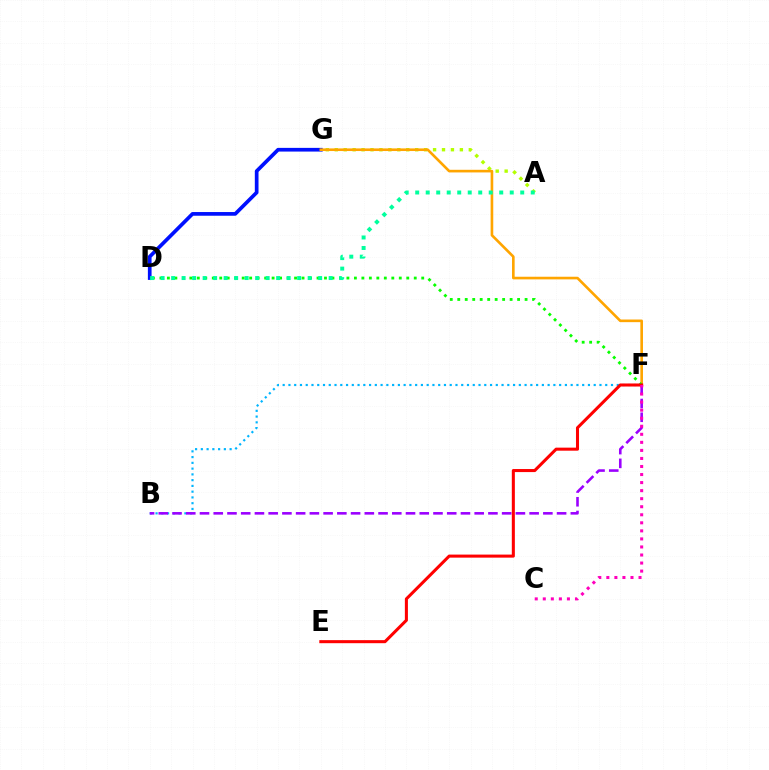{('A', 'G'): [{'color': '#b3ff00', 'line_style': 'dotted', 'thickness': 2.43}], ('D', 'G'): [{'color': '#0010ff', 'line_style': 'solid', 'thickness': 2.66}], ('B', 'F'): [{'color': '#00b5ff', 'line_style': 'dotted', 'thickness': 1.56}, {'color': '#9b00ff', 'line_style': 'dashed', 'thickness': 1.87}], ('F', 'G'): [{'color': '#ffa500', 'line_style': 'solid', 'thickness': 1.9}], ('D', 'F'): [{'color': '#08ff00', 'line_style': 'dotted', 'thickness': 2.03}], ('E', 'F'): [{'color': '#ff0000', 'line_style': 'solid', 'thickness': 2.2}], ('A', 'D'): [{'color': '#00ff9d', 'line_style': 'dotted', 'thickness': 2.85}], ('C', 'F'): [{'color': '#ff00bd', 'line_style': 'dotted', 'thickness': 2.19}]}